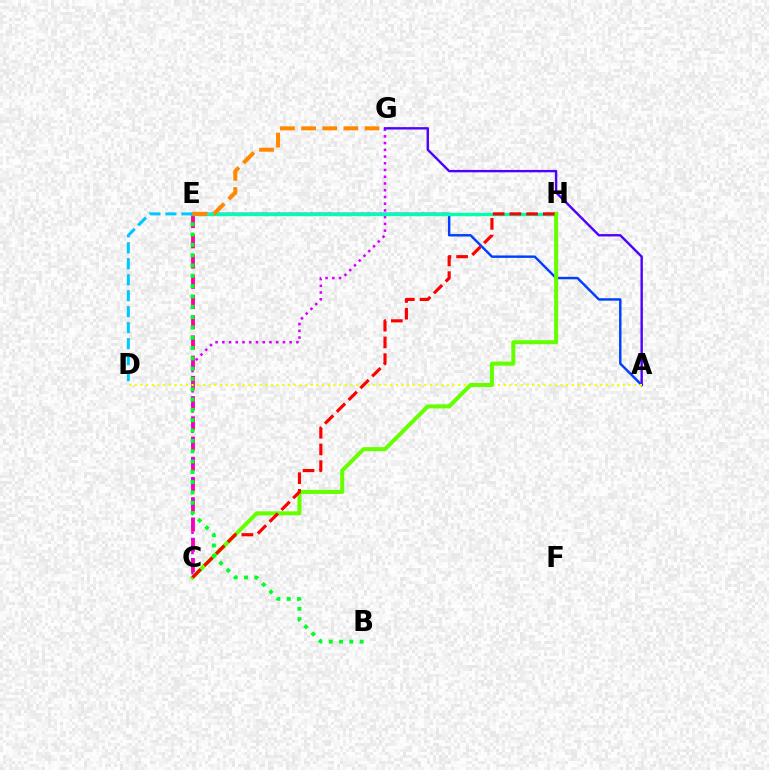{('C', 'E'): [{'color': '#ff00a0', 'line_style': 'dashed', 'thickness': 2.75}], ('C', 'G'): [{'color': '#d600ff', 'line_style': 'dotted', 'thickness': 1.83}], ('A', 'E'): [{'color': '#003fff', 'line_style': 'solid', 'thickness': 1.75}], ('A', 'G'): [{'color': '#4f00ff', 'line_style': 'solid', 'thickness': 1.72}], ('E', 'H'): [{'color': '#00ffaf', 'line_style': 'solid', 'thickness': 2.44}], ('A', 'D'): [{'color': '#eeff00', 'line_style': 'dotted', 'thickness': 1.54}], ('C', 'H'): [{'color': '#66ff00', 'line_style': 'solid', 'thickness': 2.91}, {'color': '#ff0000', 'line_style': 'dashed', 'thickness': 2.27}], ('B', 'E'): [{'color': '#00ff27', 'line_style': 'dotted', 'thickness': 2.8}], ('D', 'E'): [{'color': '#00c7ff', 'line_style': 'dashed', 'thickness': 2.17}], ('E', 'G'): [{'color': '#ff8800', 'line_style': 'dashed', 'thickness': 2.87}]}